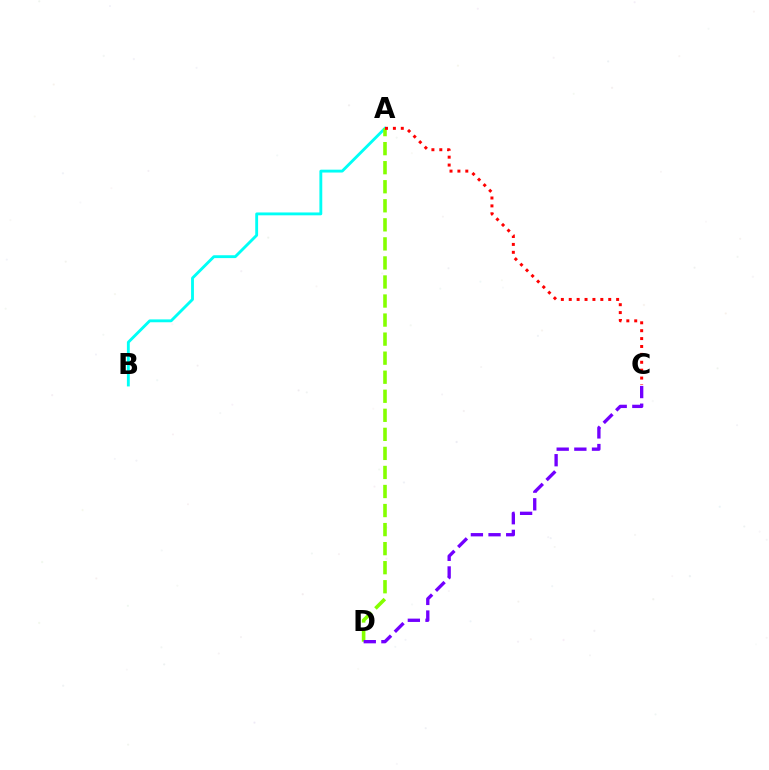{('A', 'B'): [{'color': '#00fff6', 'line_style': 'solid', 'thickness': 2.06}], ('A', 'D'): [{'color': '#84ff00', 'line_style': 'dashed', 'thickness': 2.59}], ('C', 'D'): [{'color': '#7200ff', 'line_style': 'dashed', 'thickness': 2.4}], ('A', 'C'): [{'color': '#ff0000', 'line_style': 'dotted', 'thickness': 2.15}]}